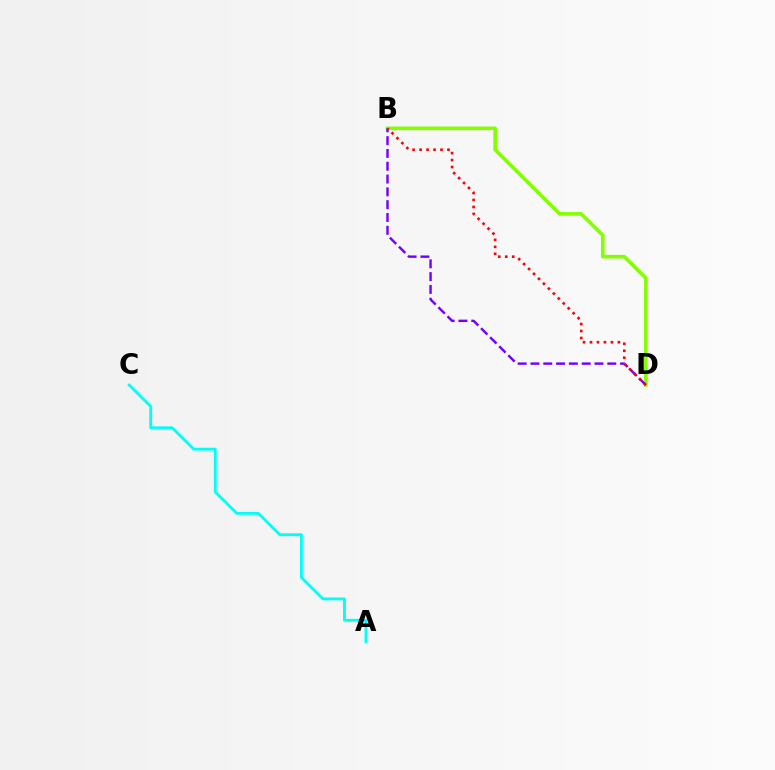{('B', 'D'): [{'color': '#84ff00', 'line_style': 'solid', 'thickness': 2.62}, {'color': '#7200ff', 'line_style': 'dashed', 'thickness': 1.74}, {'color': '#ff0000', 'line_style': 'dotted', 'thickness': 1.9}], ('A', 'C'): [{'color': '#00fff6', 'line_style': 'solid', 'thickness': 2.04}]}